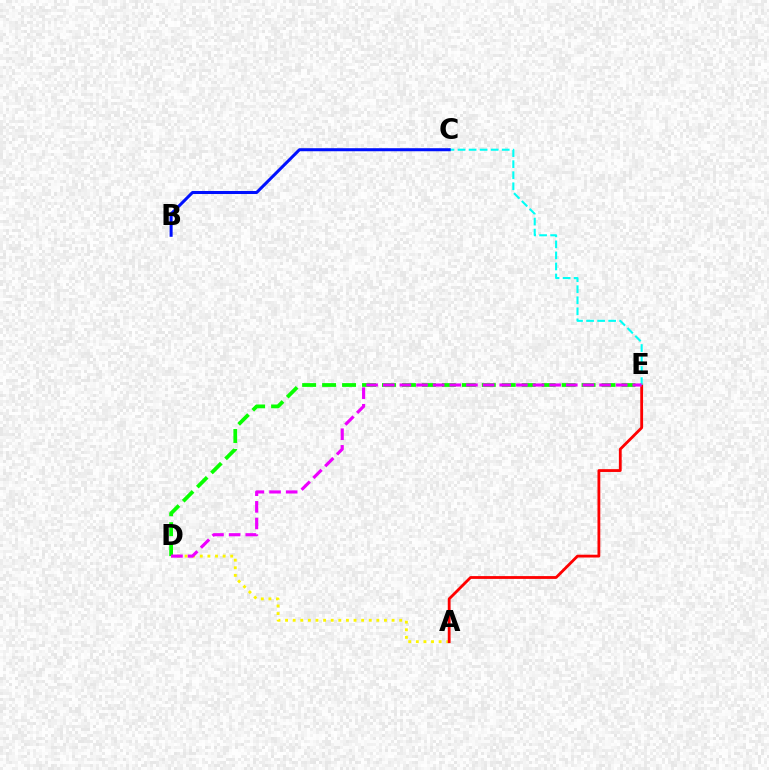{('A', 'D'): [{'color': '#fcf500', 'line_style': 'dotted', 'thickness': 2.07}], ('A', 'E'): [{'color': '#ff0000', 'line_style': 'solid', 'thickness': 2.02}], ('C', 'E'): [{'color': '#00fff6', 'line_style': 'dashed', 'thickness': 1.5}], ('D', 'E'): [{'color': '#08ff00', 'line_style': 'dashed', 'thickness': 2.71}, {'color': '#ee00ff', 'line_style': 'dashed', 'thickness': 2.26}], ('B', 'C'): [{'color': '#0010ff', 'line_style': 'solid', 'thickness': 2.18}]}